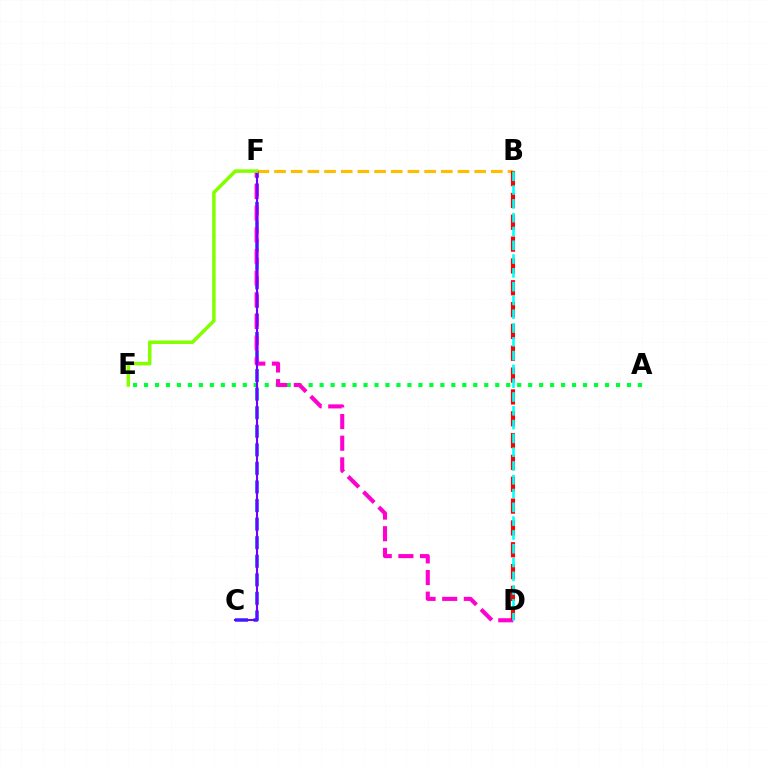{('B', 'F'): [{'color': '#ffbd00', 'line_style': 'dashed', 'thickness': 2.27}], ('C', 'F'): [{'color': '#004bff', 'line_style': 'dashed', 'thickness': 2.52}, {'color': '#7200ff', 'line_style': 'solid', 'thickness': 1.53}], ('A', 'E'): [{'color': '#00ff39', 'line_style': 'dotted', 'thickness': 2.98}], ('D', 'F'): [{'color': '#ff00cf', 'line_style': 'dashed', 'thickness': 2.94}], ('B', 'D'): [{'color': '#ff0000', 'line_style': 'dashed', 'thickness': 2.97}, {'color': '#00fff6', 'line_style': 'dashed', 'thickness': 1.87}], ('E', 'F'): [{'color': '#84ff00', 'line_style': 'solid', 'thickness': 2.53}]}